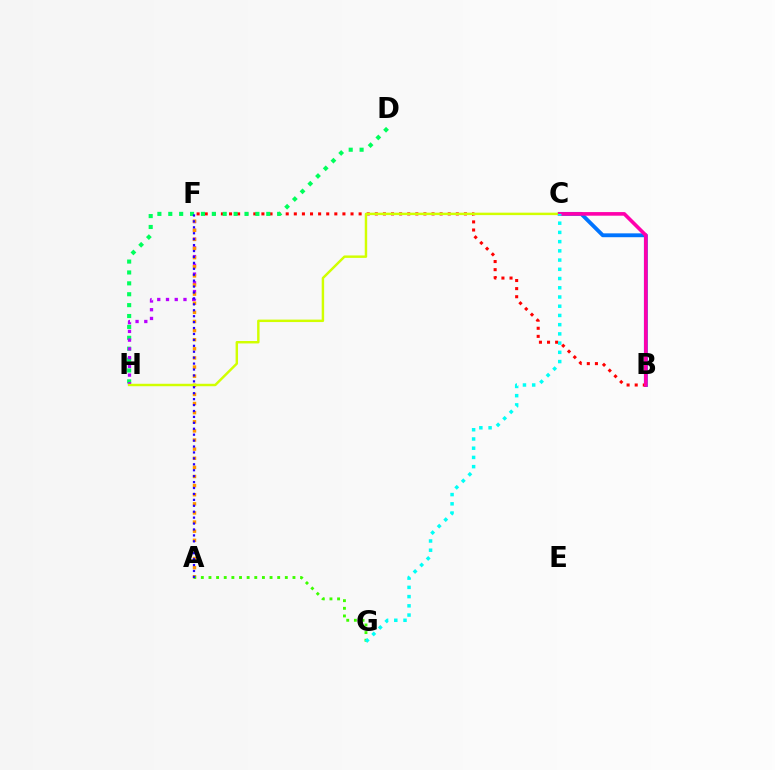{('B', 'C'): [{'color': '#0074ff', 'line_style': 'solid', 'thickness': 2.78}, {'color': '#ff00ac', 'line_style': 'solid', 'thickness': 2.61}], ('B', 'F'): [{'color': '#ff0000', 'line_style': 'dotted', 'thickness': 2.2}], ('D', 'H'): [{'color': '#00ff5c', 'line_style': 'dotted', 'thickness': 2.96}], ('F', 'H'): [{'color': '#b900ff', 'line_style': 'dotted', 'thickness': 2.37}], ('A', 'F'): [{'color': '#ff9400', 'line_style': 'dotted', 'thickness': 2.48}, {'color': '#2500ff', 'line_style': 'dotted', 'thickness': 1.61}], ('C', 'H'): [{'color': '#d1ff00', 'line_style': 'solid', 'thickness': 1.76}], ('A', 'G'): [{'color': '#3dff00', 'line_style': 'dotted', 'thickness': 2.07}], ('C', 'G'): [{'color': '#00fff6', 'line_style': 'dotted', 'thickness': 2.51}]}